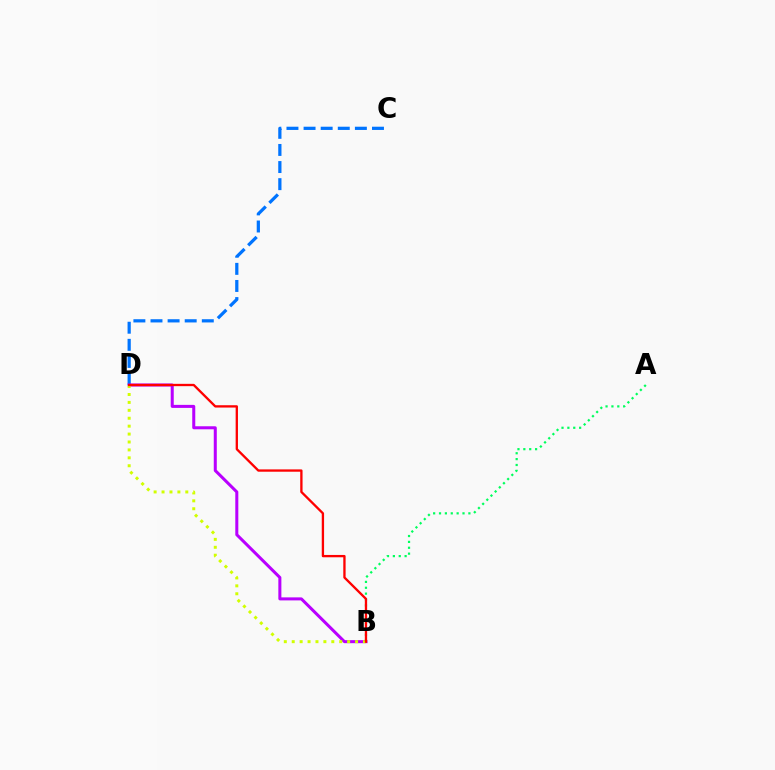{('C', 'D'): [{'color': '#0074ff', 'line_style': 'dashed', 'thickness': 2.32}], ('B', 'D'): [{'color': '#b900ff', 'line_style': 'solid', 'thickness': 2.18}, {'color': '#d1ff00', 'line_style': 'dotted', 'thickness': 2.15}, {'color': '#ff0000', 'line_style': 'solid', 'thickness': 1.67}], ('A', 'B'): [{'color': '#00ff5c', 'line_style': 'dotted', 'thickness': 1.6}]}